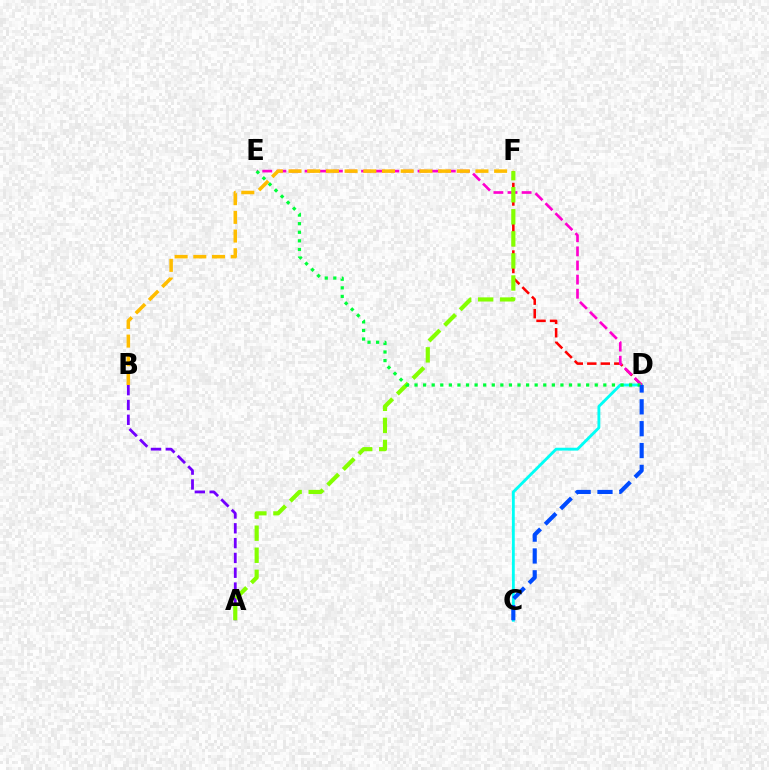{('A', 'B'): [{'color': '#7200ff', 'line_style': 'dashed', 'thickness': 2.01}], ('C', 'D'): [{'color': '#00fff6', 'line_style': 'solid', 'thickness': 2.06}, {'color': '#004bff', 'line_style': 'dashed', 'thickness': 2.97}], ('D', 'F'): [{'color': '#ff0000', 'line_style': 'dashed', 'thickness': 1.83}], ('D', 'E'): [{'color': '#ff00cf', 'line_style': 'dashed', 'thickness': 1.92}, {'color': '#00ff39', 'line_style': 'dotted', 'thickness': 2.33}], ('B', 'F'): [{'color': '#ffbd00', 'line_style': 'dashed', 'thickness': 2.54}], ('A', 'F'): [{'color': '#84ff00', 'line_style': 'dashed', 'thickness': 3.0}]}